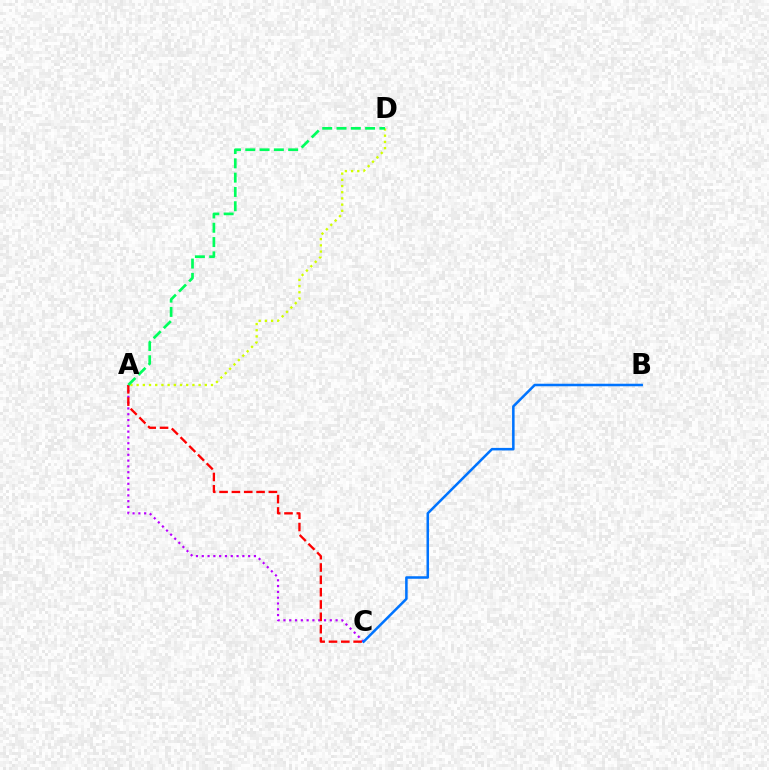{('A', 'D'): [{'color': '#d1ff00', 'line_style': 'dotted', 'thickness': 1.68}, {'color': '#00ff5c', 'line_style': 'dashed', 'thickness': 1.94}], ('A', 'C'): [{'color': '#b900ff', 'line_style': 'dotted', 'thickness': 1.57}, {'color': '#ff0000', 'line_style': 'dashed', 'thickness': 1.68}], ('B', 'C'): [{'color': '#0074ff', 'line_style': 'solid', 'thickness': 1.82}]}